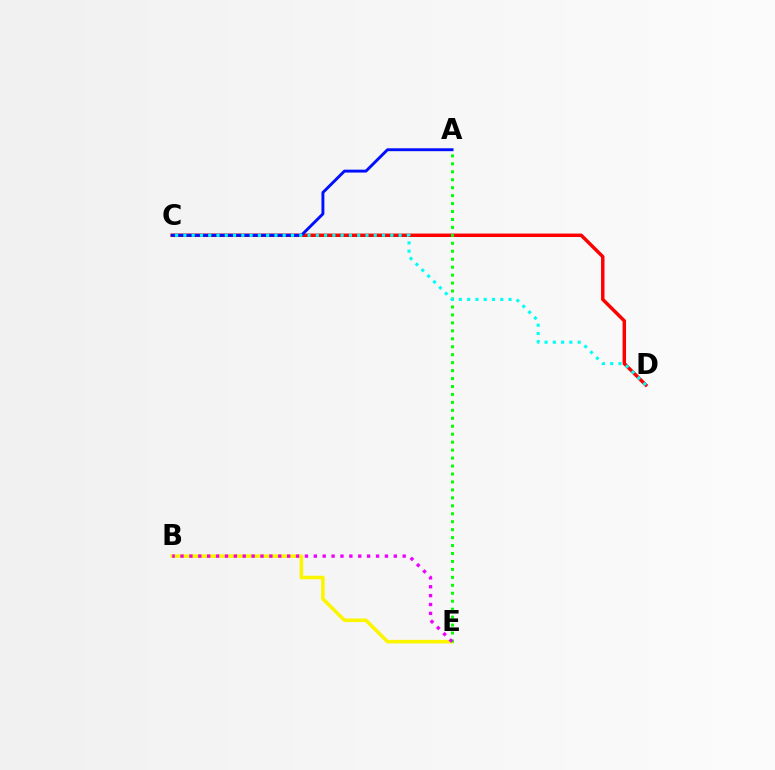{('C', 'D'): [{'color': '#ff0000', 'line_style': 'solid', 'thickness': 2.49}, {'color': '#00fff6', 'line_style': 'dotted', 'thickness': 2.25}], ('B', 'E'): [{'color': '#fcf500', 'line_style': 'solid', 'thickness': 2.57}, {'color': '#ee00ff', 'line_style': 'dotted', 'thickness': 2.41}], ('A', 'C'): [{'color': '#0010ff', 'line_style': 'solid', 'thickness': 2.09}], ('A', 'E'): [{'color': '#08ff00', 'line_style': 'dotted', 'thickness': 2.16}]}